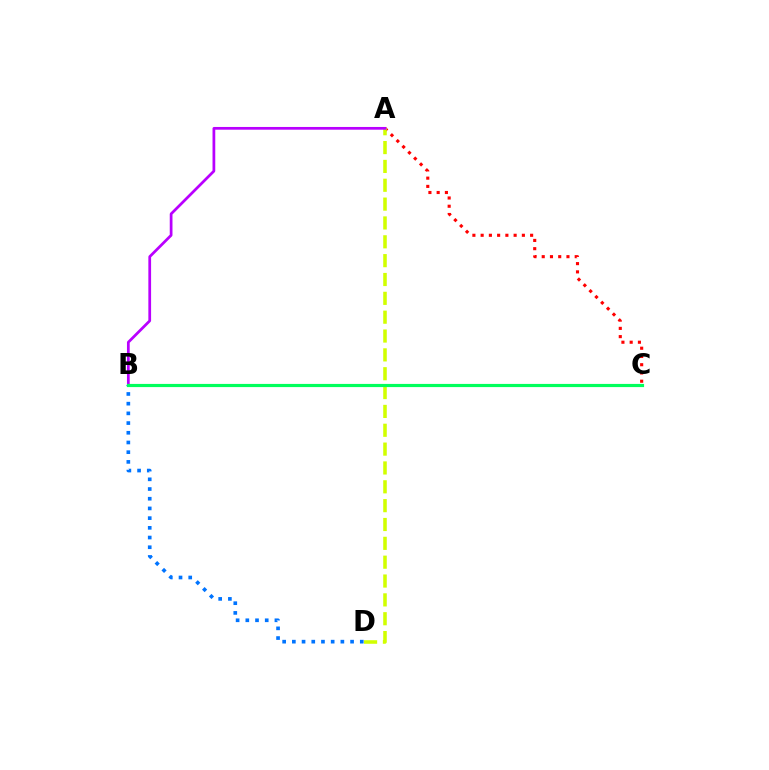{('A', 'C'): [{'color': '#ff0000', 'line_style': 'dotted', 'thickness': 2.24}], ('B', 'D'): [{'color': '#0074ff', 'line_style': 'dotted', 'thickness': 2.64}], ('A', 'D'): [{'color': '#d1ff00', 'line_style': 'dashed', 'thickness': 2.56}], ('A', 'B'): [{'color': '#b900ff', 'line_style': 'solid', 'thickness': 1.97}], ('B', 'C'): [{'color': '#00ff5c', 'line_style': 'solid', 'thickness': 2.28}]}